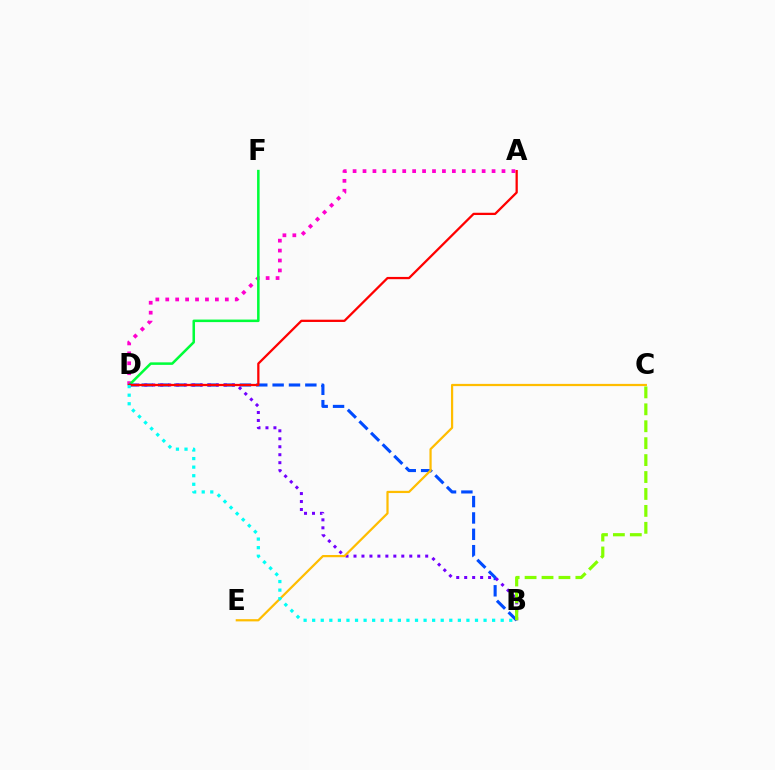{('B', 'D'): [{'color': '#004bff', 'line_style': 'dashed', 'thickness': 2.22}, {'color': '#7200ff', 'line_style': 'dotted', 'thickness': 2.16}, {'color': '#00fff6', 'line_style': 'dotted', 'thickness': 2.33}], ('A', 'D'): [{'color': '#ff00cf', 'line_style': 'dotted', 'thickness': 2.7}, {'color': '#ff0000', 'line_style': 'solid', 'thickness': 1.63}], ('D', 'F'): [{'color': '#00ff39', 'line_style': 'solid', 'thickness': 1.82}], ('C', 'E'): [{'color': '#ffbd00', 'line_style': 'solid', 'thickness': 1.6}], ('B', 'C'): [{'color': '#84ff00', 'line_style': 'dashed', 'thickness': 2.3}]}